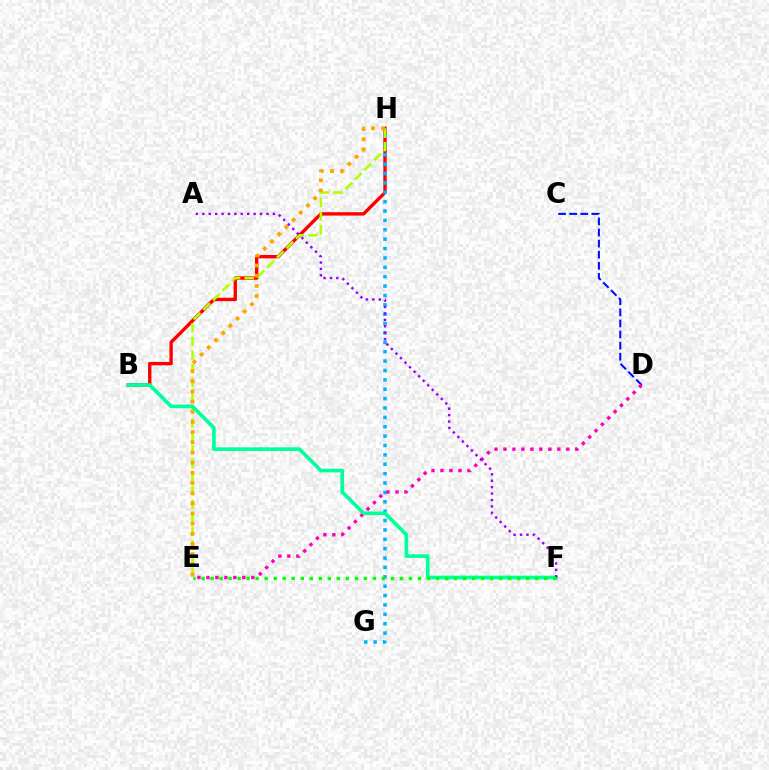{('B', 'H'): [{'color': '#ff0000', 'line_style': 'solid', 'thickness': 2.43}], ('G', 'H'): [{'color': '#00b5ff', 'line_style': 'dotted', 'thickness': 2.55}], ('E', 'H'): [{'color': '#b3ff00', 'line_style': 'dashed', 'thickness': 1.84}, {'color': '#ffa500', 'line_style': 'dotted', 'thickness': 2.76}], ('C', 'D'): [{'color': '#0010ff', 'line_style': 'dashed', 'thickness': 1.51}], ('D', 'E'): [{'color': '#ff00bd', 'line_style': 'dotted', 'thickness': 2.44}], ('B', 'F'): [{'color': '#00ff9d', 'line_style': 'solid', 'thickness': 2.62}], ('A', 'F'): [{'color': '#9b00ff', 'line_style': 'dotted', 'thickness': 1.74}], ('E', 'F'): [{'color': '#08ff00', 'line_style': 'dotted', 'thickness': 2.45}]}